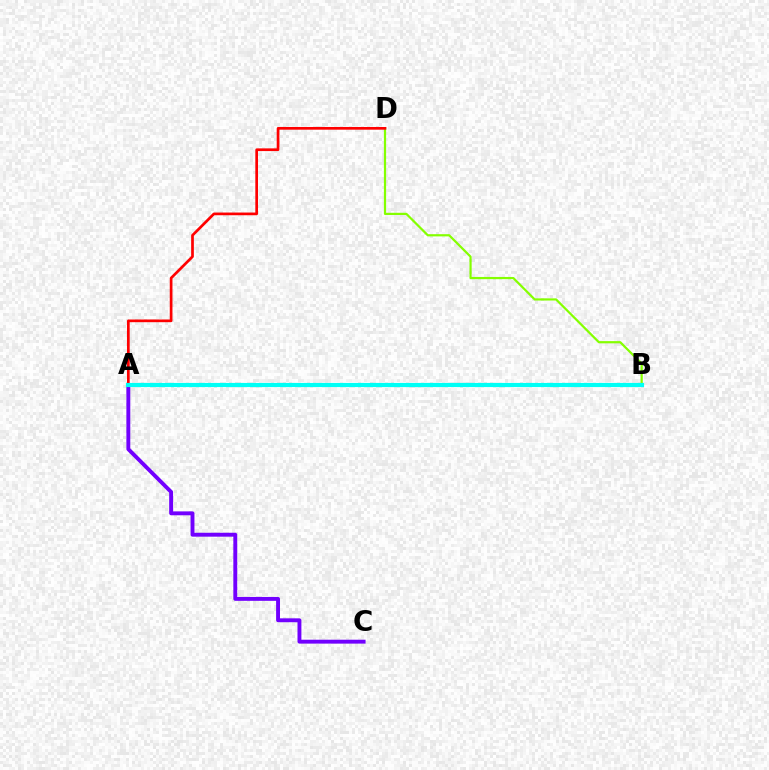{('A', 'C'): [{'color': '#7200ff', 'line_style': 'solid', 'thickness': 2.8}], ('B', 'D'): [{'color': '#84ff00', 'line_style': 'solid', 'thickness': 1.59}], ('A', 'D'): [{'color': '#ff0000', 'line_style': 'solid', 'thickness': 1.94}], ('A', 'B'): [{'color': '#00fff6', 'line_style': 'solid', 'thickness': 2.99}]}